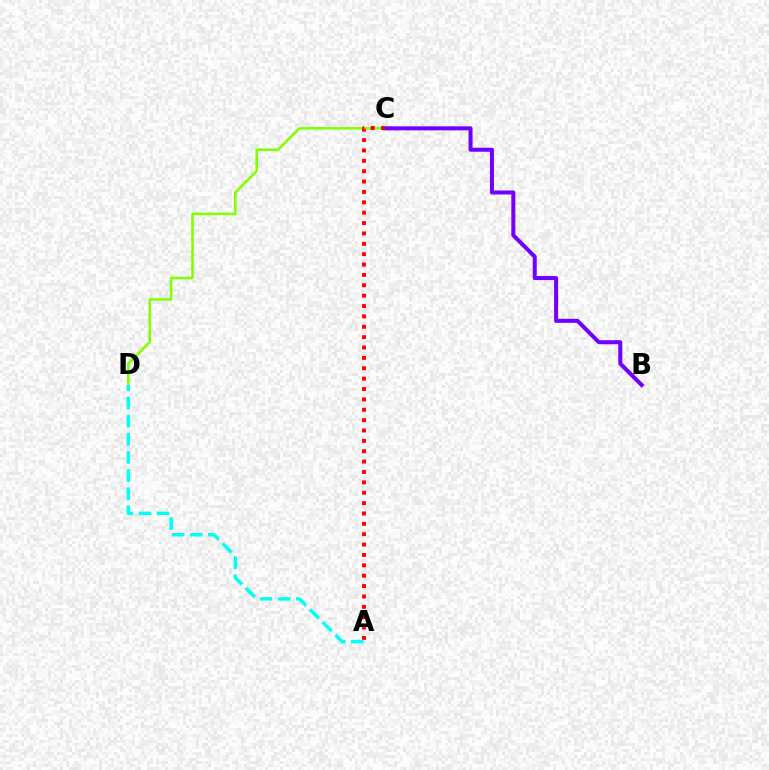{('C', 'D'): [{'color': '#84ff00', 'line_style': 'solid', 'thickness': 1.85}], ('B', 'C'): [{'color': '#7200ff', 'line_style': 'solid', 'thickness': 2.9}], ('A', 'C'): [{'color': '#ff0000', 'line_style': 'dotted', 'thickness': 2.82}], ('A', 'D'): [{'color': '#00fff6', 'line_style': 'dashed', 'thickness': 2.47}]}